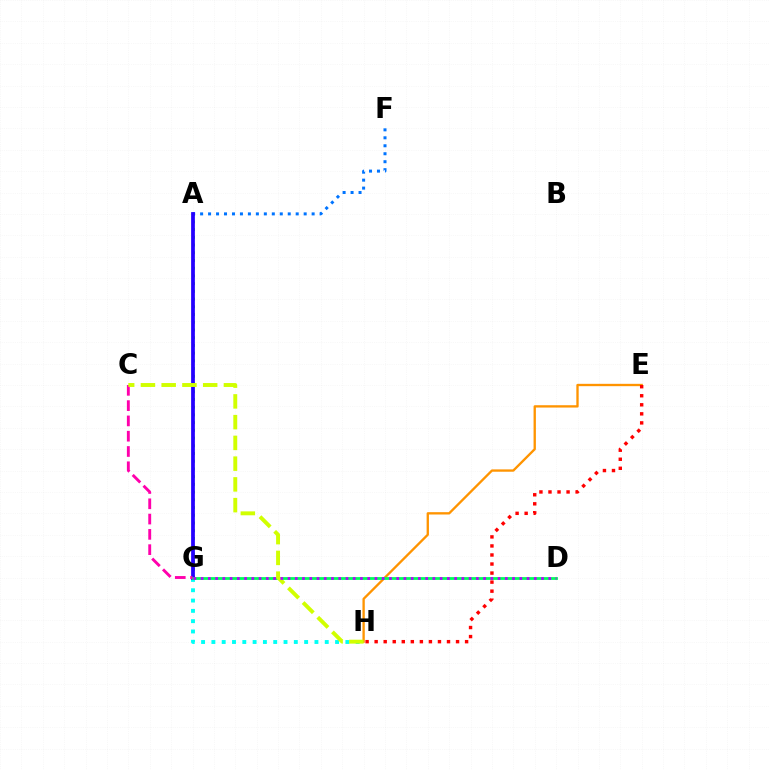{('E', 'H'): [{'color': '#ff9400', 'line_style': 'solid', 'thickness': 1.68}, {'color': '#ff0000', 'line_style': 'dotted', 'thickness': 2.46}], ('A', 'G'): [{'color': '#3dff00', 'line_style': 'dotted', 'thickness': 2.1}, {'color': '#2500ff', 'line_style': 'solid', 'thickness': 2.71}], ('A', 'F'): [{'color': '#0074ff', 'line_style': 'dotted', 'thickness': 2.16}], ('G', 'H'): [{'color': '#00fff6', 'line_style': 'dotted', 'thickness': 2.8}], ('D', 'G'): [{'color': '#00ff5c', 'line_style': 'solid', 'thickness': 2.02}, {'color': '#b900ff', 'line_style': 'dotted', 'thickness': 1.97}], ('C', 'G'): [{'color': '#ff00ac', 'line_style': 'dashed', 'thickness': 2.08}], ('C', 'H'): [{'color': '#d1ff00', 'line_style': 'dashed', 'thickness': 2.82}]}